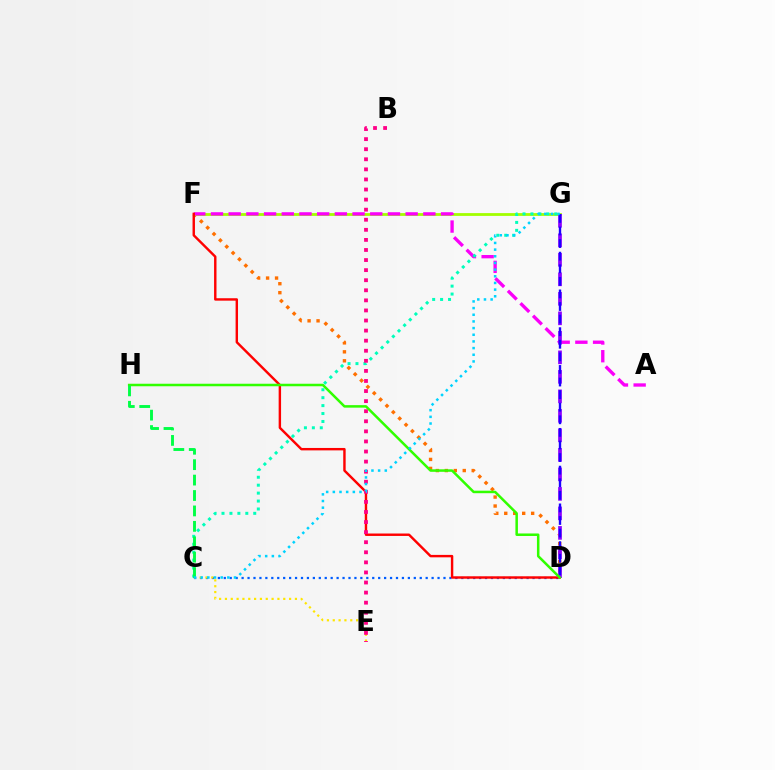{('D', 'F'): [{'color': '#ff7000', 'line_style': 'dotted', 'thickness': 2.44}, {'color': '#ff0000', 'line_style': 'solid', 'thickness': 1.74}], ('F', 'G'): [{'color': '#a2ff00', 'line_style': 'solid', 'thickness': 2.01}], ('C', 'D'): [{'color': '#005dff', 'line_style': 'dotted', 'thickness': 1.61}], ('A', 'F'): [{'color': '#fa00f9', 'line_style': 'dashed', 'thickness': 2.4}], ('C', 'E'): [{'color': '#ffe600', 'line_style': 'dotted', 'thickness': 1.58}], ('C', 'G'): [{'color': '#00ffbb', 'line_style': 'dotted', 'thickness': 2.16}, {'color': '#00d3ff', 'line_style': 'dotted', 'thickness': 1.81}], ('D', 'G'): [{'color': '#8a00ff', 'line_style': 'dashed', 'thickness': 2.65}, {'color': '#1900ff', 'line_style': 'dashed', 'thickness': 1.71}], ('B', 'E'): [{'color': '#ff0088', 'line_style': 'dotted', 'thickness': 2.74}], ('D', 'H'): [{'color': '#31ff00', 'line_style': 'solid', 'thickness': 1.81}], ('C', 'H'): [{'color': '#00ff45', 'line_style': 'dashed', 'thickness': 2.09}]}